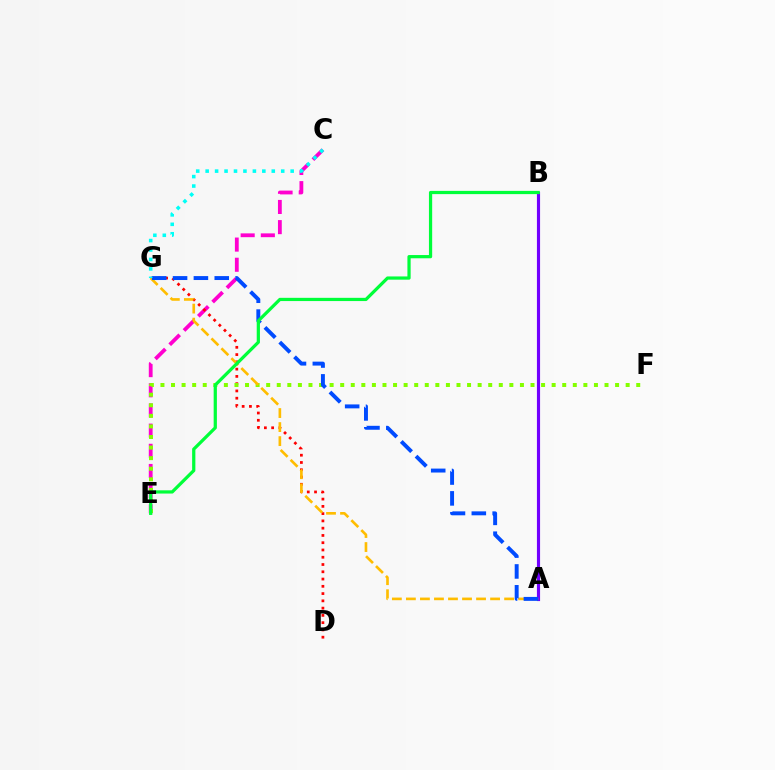{('A', 'B'): [{'color': '#7200ff', 'line_style': 'solid', 'thickness': 2.26}], ('C', 'E'): [{'color': '#ff00cf', 'line_style': 'dashed', 'thickness': 2.74}], ('D', 'G'): [{'color': '#ff0000', 'line_style': 'dotted', 'thickness': 1.97}], ('E', 'F'): [{'color': '#84ff00', 'line_style': 'dotted', 'thickness': 2.87}], ('A', 'G'): [{'color': '#ffbd00', 'line_style': 'dashed', 'thickness': 1.91}, {'color': '#004bff', 'line_style': 'dashed', 'thickness': 2.83}], ('B', 'E'): [{'color': '#00ff39', 'line_style': 'solid', 'thickness': 2.33}], ('C', 'G'): [{'color': '#00fff6', 'line_style': 'dotted', 'thickness': 2.57}]}